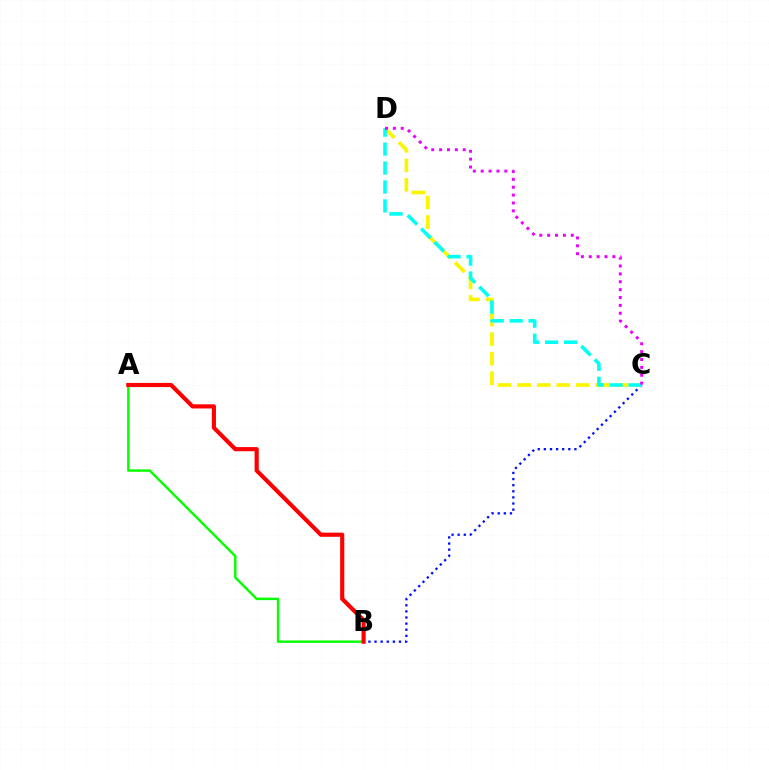{('B', 'C'): [{'color': '#0010ff', 'line_style': 'dotted', 'thickness': 1.66}], ('C', 'D'): [{'color': '#fcf500', 'line_style': 'dashed', 'thickness': 2.65}, {'color': '#00fff6', 'line_style': 'dashed', 'thickness': 2.57}, {'color': '#ee00ff', 'line_style': 'dotted', 'thickness': 2.14}], ('A', 'B'): [{'color': '#08ff00', 'line_style': 'solid', 'thickness': 1.76}, {'color': '#ff0000', 'line_style': 'solid', 'thickness': 2.98}]}